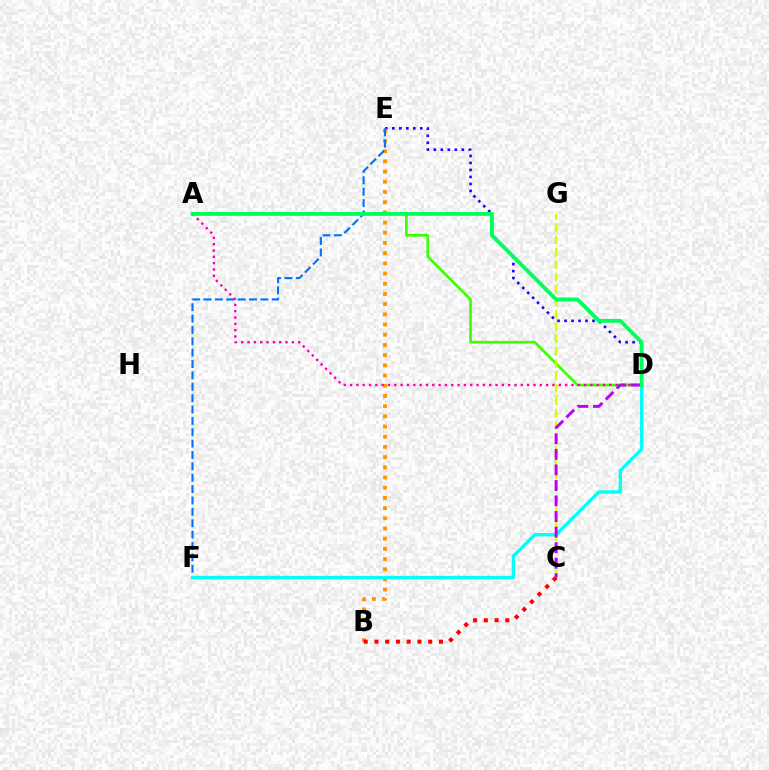{('D', 'E'): [{'color': '#2500ff', 'line_style': 'dotted', 'thickness': 1.9}], ('A', 'D'): [{'color': '#3dff00', 'line_style': 'solid', 'thickness': 1.93}, {'color': '#ff00ac', 'line_style': 'dotted', 'thickness': 1.72}, {'color': '#00ff5c', 'line_style': 'solid', 'thickness': 2.76}], ('B', 'E'): [{'color': '#ff9400', 'line_style': 'dotted', 'thickness': 2.77}], ('E', 'F'): [{'color': '#0074ff', 'line_style': 'dashed', 'thickness': 1.54}], ('D', 'F'): [{'color': '#00fff6', 'line_style': 'solid', 'thickness': 2.39}], ('C', 'G'): [{'color': '#d1ff00', 'line_style': 'dashed', 'thickness': 1.68}], ('B', 'C'): [{'color': '#ff0000', 'line_style': 'dotted', 'thickness': 2.92}], ('C', 'D'): [{'color': '#b900ff', 'line_style': 'dashed', 'thickness': 2.11}]}